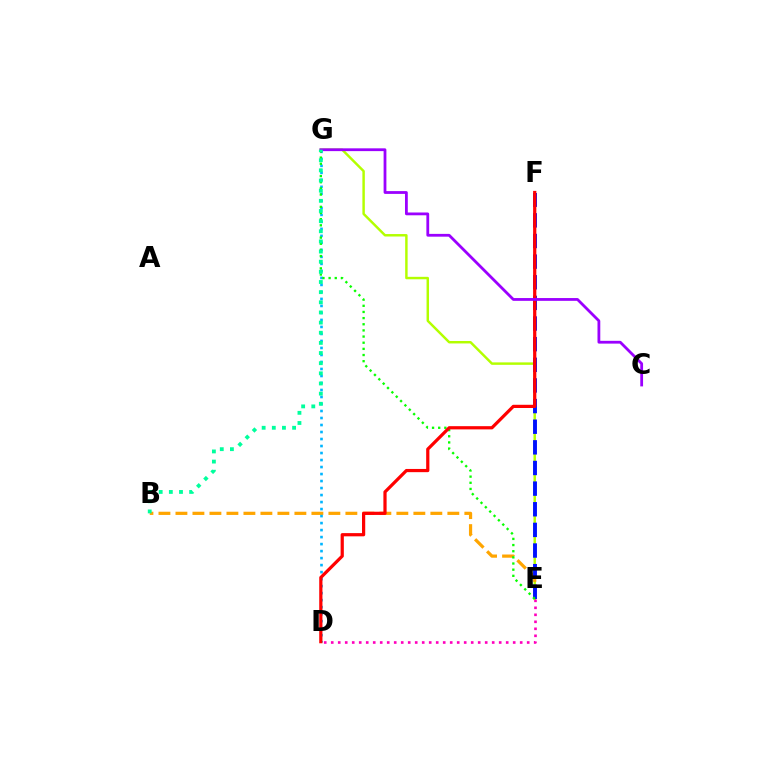{('E', 'G'): [{'color': '#b3ff00', 'line_style': 'solid', 'thickness': 1.77}, {'color': '#08ff00', 'line_style': 'dotted', 'thickness': 1.67}], ('B', 'E'): [{'color': '#ffa500', 'line_style': 'dashed', 'thickness': 2.31}], ('D', 'G'): [{'color': '#00b5ff', 'line_style': 'dotted', 'thickness': 1.9}], ('E', 'F'): [{'color': '#0010ff', 'line_style': 'dashed', 'thickness': 2.8}], ('D', 'F'): [{'color': '#ff0000', 'line_style': 'solid', 'thickness': 2.32}], ('C', 'G'): [{'color': '#9b00ff', 'line_style': 'solid', 'thickness': 2.01}], ('D', 'E'): [{'color': '#ff00bd', 'line_style': 'dotted', 'thickness': 1.9}], ('B', 'G'): [{'color': '#00ff9d', 'line_style': 'dotted', 'thickness': 2.76}]}